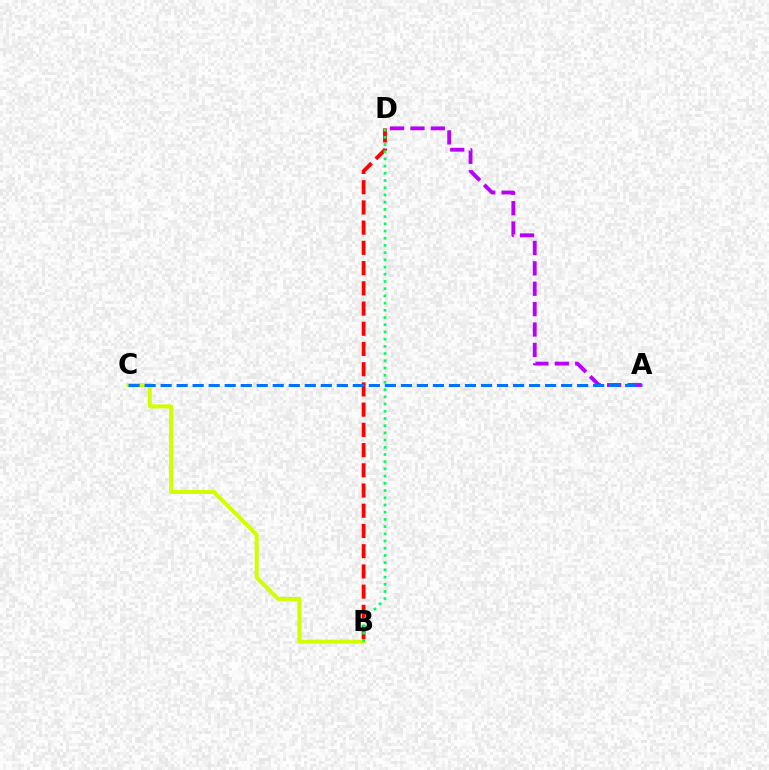{('B', 'D'): [{'color': '#ff0000', 'line_style': 'dashed', 'thickness': 2.75}, {'color': '#00ff5c', 'line_style': 'dotted', 'thickness': 1.96}], ('B', 'C'): [{'color': '#d1ff00', 'line_style': 'solid', 'thickness': 2.92}], ('A', 'D'): [{'color': '#b900ff', 'line_style': 'dashed', 'thickness': 2.77}], ('A', 'C'): [{'color': '#0074ff', 'line_style': 'dashed', 'thickness': 2.18}]}